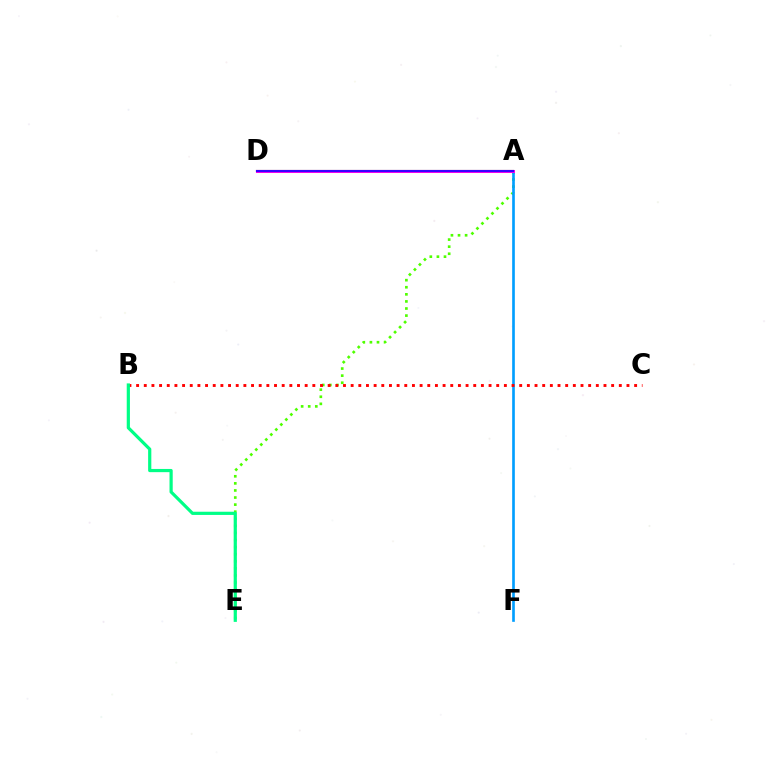{('A', 'D'): [{'color': '#ffd500', 'line_style': 'solid', 'thickness': 1.52}, {'color': '#ff00ed', 'line_style': 'solid', 'thickness': 2.17}, {'color': '#3700ff', 'line_style': 'solid', 'thickness': 1.55}], ('A', 'E'): [{'color': '#4fff00', 'line_style': 'dotted', 'thickness': 1.92}], ('A', 'F'): [{'color': '#009eff', 'line_style': 'solid', 'thickness': 1.91}], ('B', 'C'): [{'color': '#ff0000', 'line_style': 'dotted', 'thickness': 2.08}], ('B', 'E'): [{'color': '#00ff86', 'line_style': 'solid', 'thickness': 2.31}]}